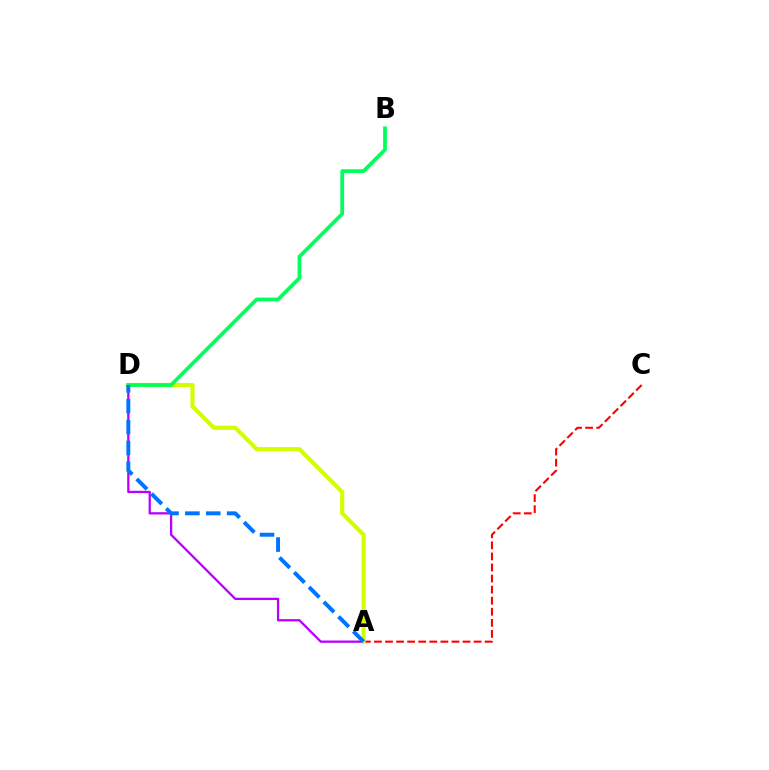{('A', 'D'): [{'color': '#b900ff', 'line_style': 'solid', 'thickness': 1.64}, {'color': '#d1ff00', 'line_style': 'solid', 'thickness': 2.99}, {'color': '#0074ff', 'line_style': 'dashed', 'thickness': 2.84}], ('A', 'C'): [{'color': '#ff0000', 'line_style': 'dashed', 'thickness': 1.5}], ('B', 'D'): [{'color': '#00ff5c', 'line_style': 'solid', 'thickness': 2.69}]}